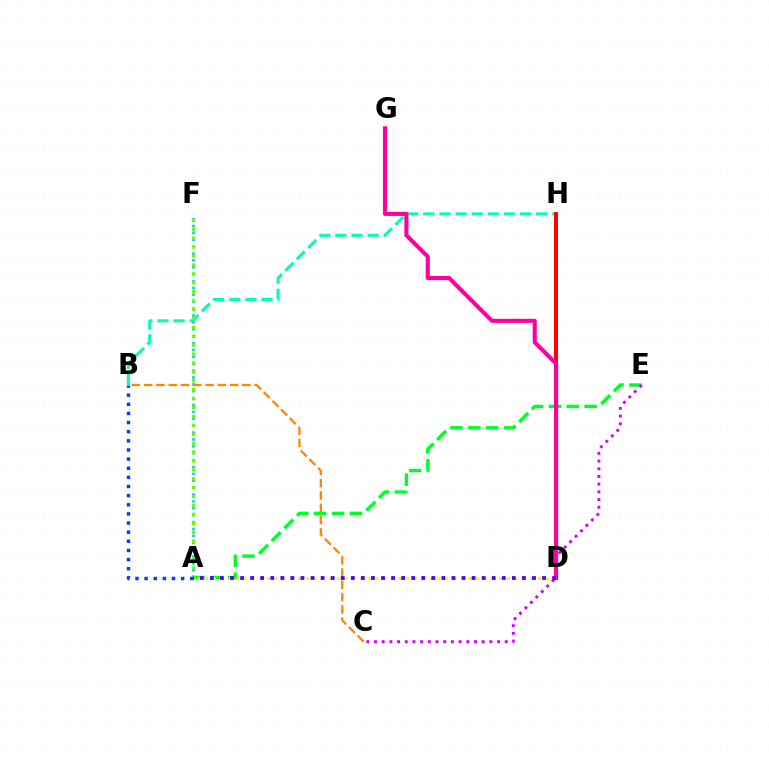{('A', 'E'): [{'color': '#00ff27', 'line_style': 'dashed', 'thickness': 2.43}], ('B', 'H'): [{'color': '#00ffaf', 'line_style': 'dashed', 'thickness': 2.19}], ('A', 'F'): [{'color': '#00c7ff', 'line_style': 'dotted', 'thickness': 1.87}, {'color': '#66ff00', 'line_style': 'dotted', 'thickness': 2.42}], ('C', 'E'): [{'color': '#d600ff', 'line_style': 'dotted', 'thickness': 2.09}], ('B', 'C'): [{'color': '#ff8800', 'line_style': 'dashed', 'thickness': 1.67}], ('D', 'H'): [{'color': '#ff0000', 'line_style': 'solid', 'thickness': 2.86}], ('A', 'D'): [{'color': '#eeff00', 'line_style': 'dotted', 'thickness': 2.1}, {'color': '#4f00ff', 'line_style': 'dotted', 'thickness': 2.73}], ('D', 'G'): [{'color': '#ff00a0', 'line_style': 'solid', 'thickness': 2.95}], ('A', 'B'): [{'color': '#003fff', 'line_style': 'dotted', 'thickness': 2.48}]}